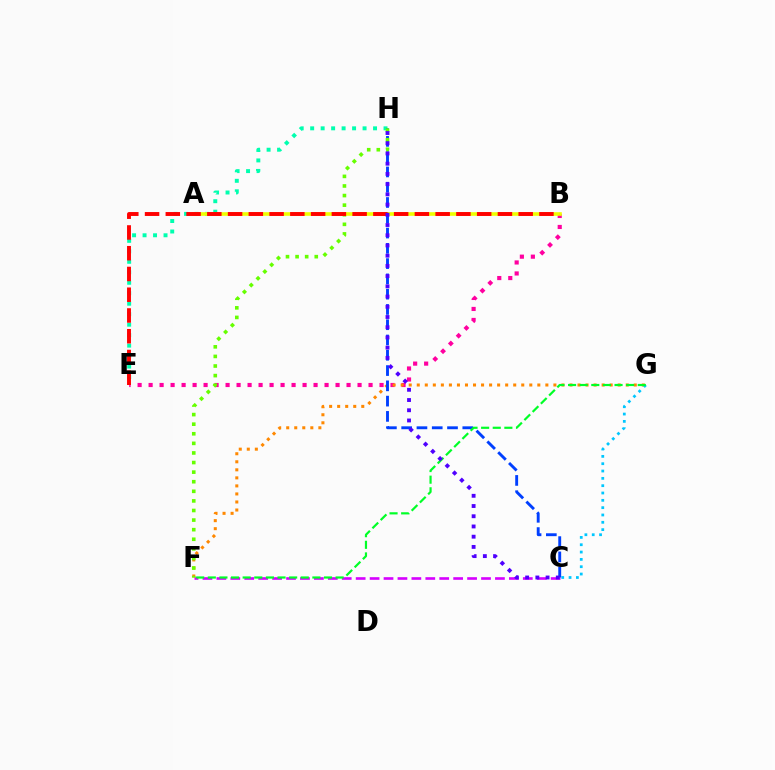{('E', 'H'): [{'color': '#00ffaf', 'line_style': 'dotted', 'thickness': 2.85}], ('B', 'E'): [{'color': '#ff00a0', 'line_style': 'dotted', 'thickness': 2.99}, {'color': '#ff0000', 'line_style': 'dashed', 'thickness': 2.82}], ('F', 'G'): [{'color': '#ff8800', 'line_style': 'dotted', 'thickness': 2.18}, {'color': '#00ff27', 'line_style': 'dashed', 'thickness': 1.58}], ('C', 'G'): [{'color': '#00c7ff', 'line_style': 'dotted', 'thickness': 1.99}], ('C', 'F'): [{'color': '#d600ff', 'line_style': 'dashed', 'thickness': 1.89}], ('C', 'H'): [{'color': '#003fff', 'line_style': 'dashed', 'thickness': 2.08}, {'color': '#4f00ff', 'line_style': 'dotted', 'thickness': 2.78}], ('F', 'H'): [{'color': '#66ff00', 'line_style': 'dotted', 'thickness': 2.61}], ('A', 'B'): [{'color': '#eeff00', 'line_style': 'solid', 'thickness': 2.61}]}